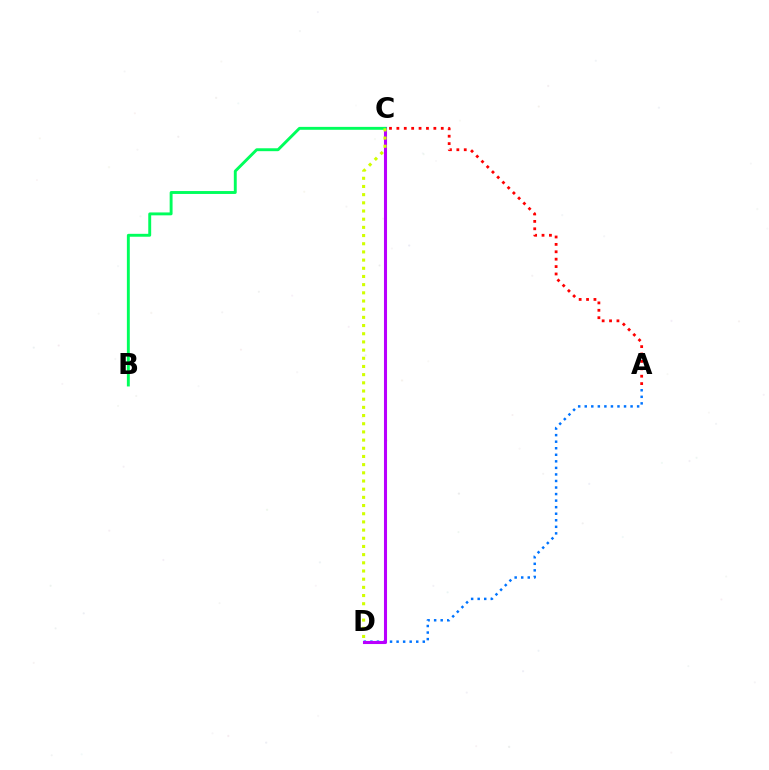{('A', 'D'): [{'color': '#0074ff', 'line_style': 'dotted', 'thickness': 1.78}], ('C', 'D'): [{'color': '#b900ff', 'line_style': 'solid', 'thickness': 2.21}, {'color': '#d1ff00', 'line_style': 'dotted', 'thickness': 2.22}], ('B', 'C'): [{'color': '#00ff5c', 'line_style': 'solid', 'thickness': 2.09}], ('A', 'C'): [{'color': '#ff0000', 'line_style': 'dotted', 'thickness': 2.01}]}